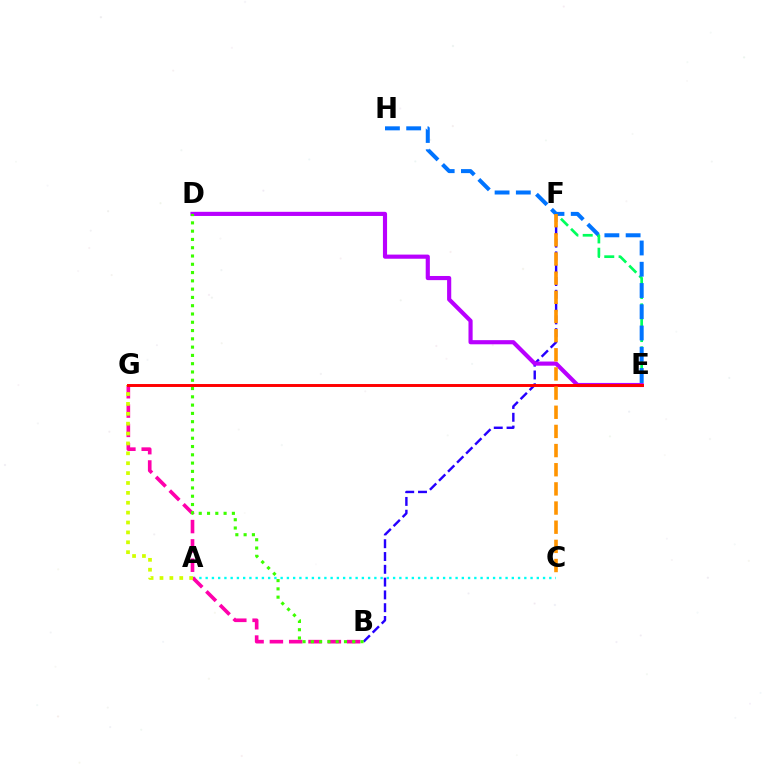{('A', 'C'): [{'color': '#00fff6', 'line_style': 'dotted', 'thickness': 1.7}], ('B', 'G'): [{'color': '#ff00ac', 'line_style': 'dashed', 'thickness': 2.63}], ('B', 'F'): [{'color': '#2500ff', 'line_style': 'dashed', 'thickness': 1.74}], ('E', 'F'): [{'color': '#00ff5c', 'line_style': 'dashed', 'thickness': 1.95}], ('A', 'G'): [{'color': '#d1ff00', 'line_style': 'dotted', 'thickness': 2.69}], ('D', 'E'): [{'color': '#b900ff', 'line_style': 'solid', 'thickness': 2.98}], ('E', 'H'): [{'color': '#0074ff', 'line_style': 'dashed', 'thickness': 2.89}], ('B', 'D'): [{'color': '#3dff00', 'line_style': 'dotted', 'thickness': 2.25}], ('E', 'G'): [{'color': '#ff0000', 'line_style': 'solid', 'thickness': 2.11}], ('C', 'F'): [{'color': '#ff9400', 'line_style': 'dashed', 'thickness': 2.6}]}